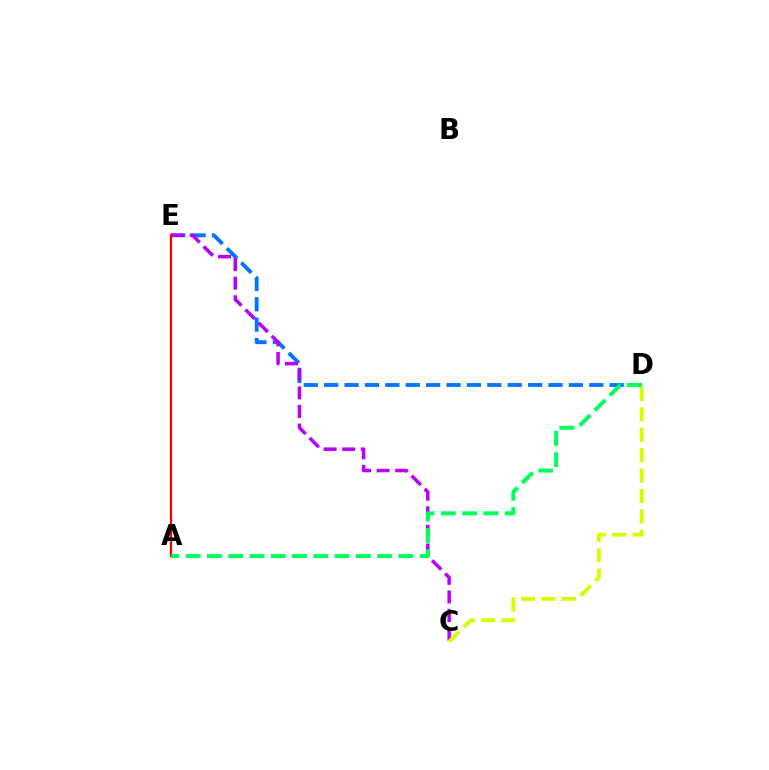{('D', 'E'): [{'color': '#0074ff', 'line_style': 'dashed', 'thickness': 2.77}], ('C', 'E'): [{'color': '#b900ff', 'line_style': 'dashed', 'thickness': 2.53}], ('A', 'E'): [{'color': '#ff0000', 'line_style': 'solid', 'thickness': 1.63}], ('C', 'D'): [{'color': '#d1ff00', 'line_style': 'dashed', 'thickness': 2.77}], ('A', 'D'): [{'color': '#00ff5c', 'line_style': 'dashed', 'thickness': 2.89}]}